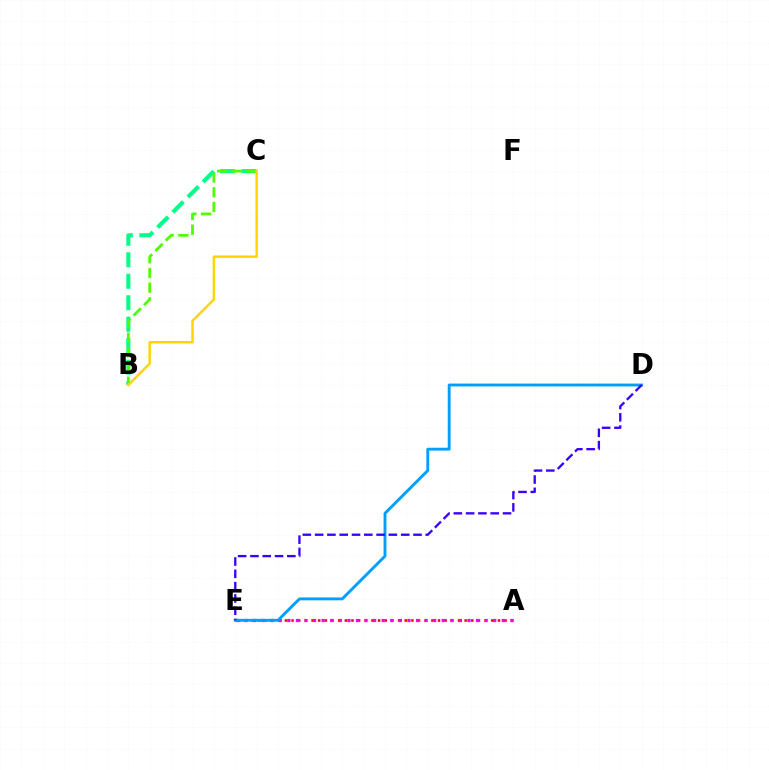{('A', 'E'): [{'color': '#ff0000', 'line_style': 'dotted', 'thickness': 1.81}, {'color': '#ff00ed', 'line_style': 'dotted', 'thickness': 2.33}], ('D', 'E'): [{'color': '#009eff', 'line_style': 'solid', 'thickness': 2.07}, {'color': '#3700ff', 'line_style': 'dashed', 'thickness': 1.67}], ('B', 'C'): [{'color': '#00ff86', 'line_style': 'dashed', 'thickness': 2.92}, {'color': '#4fff00', 'line_style': 'dashed', 'thickness': 2.0}, {'color': '#ffd500', 'line_style': 'solid', 'thickness': 1.76}]}